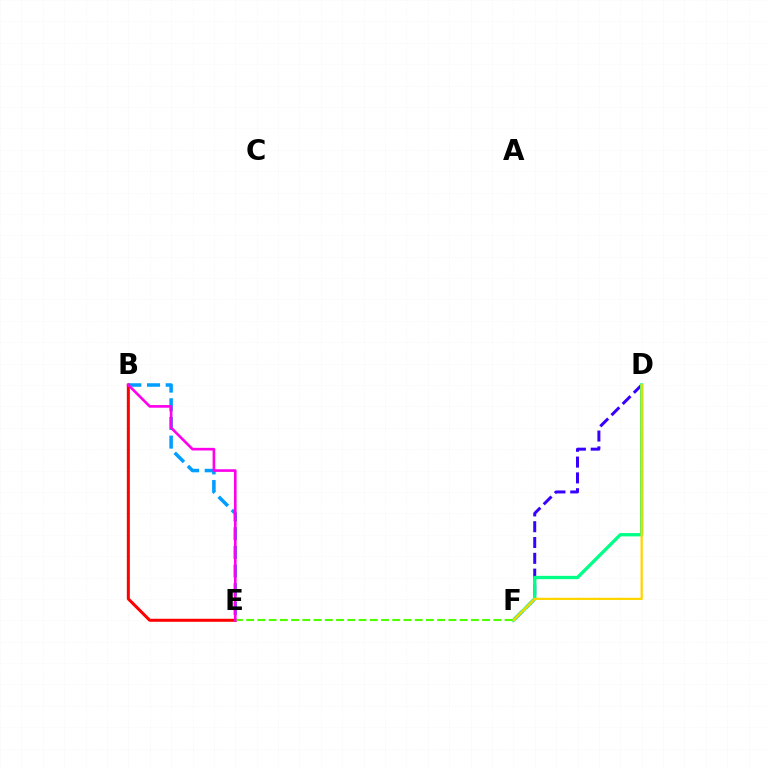{('D', 'F'): [{'color': '#3700ff', 'line_style': 'dashed', 'thickness': 2.15}, {'color': '#00ff86', 'line_style': 'solid', 'thickness': 2.4}, {'color': '#ffd500', 'line_style': 'solid', 'thickness': 1.63}], ('B', 'E'): [{'color': '#009eff', 'line_style': 'dashed', 'thickness': 2.54}, {'color': '#ff0000', 'line_style': 'solid', 'thickness': 2.18}, {'color': '#ff00ed', 'line_style': 'solid', 'thickness': 1.9}], ('E', 'F'): [{'color': '#4fff00', 'line_style': 'dashed', 'thickness': 1.53}]}